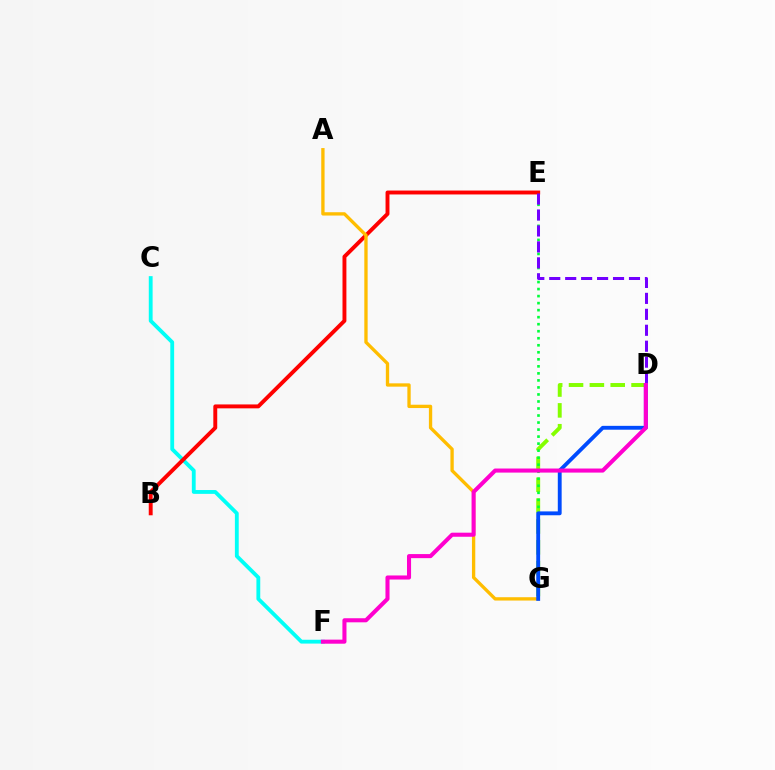{('C', 'F'): [{'color': '#00fff6', 'line_style': 'solid', 'thickness': 2.75}], ('B', 'E'): [{'color': '#ff0000', 'line_style': 'solid', 'thickness': 2.81}], ('A', 'G'): [{'color': '#ffbd00', 'line_style': 'solid', 'thickness': 2.39}], ('D', 'G'): [{'color': '#84ff00', 'line_style': 'dashed', 'thickness': 2.83}, {'color': '#004bff', 'line_style': 'solid', 'thickness': 2.78}], ('E', 'G'): [{'color': '#00ff39', 'line_style': 'dotted', 'thickness': 1.91}], ('D', 'E'): [{'color': '#7200ff', 'line_style': 'dashed', 'thickness': 2.17}], ('D', 'F'): [{'color': '#ff00cf', 'line_style': 'solid', 'thickness': 2.93}]}